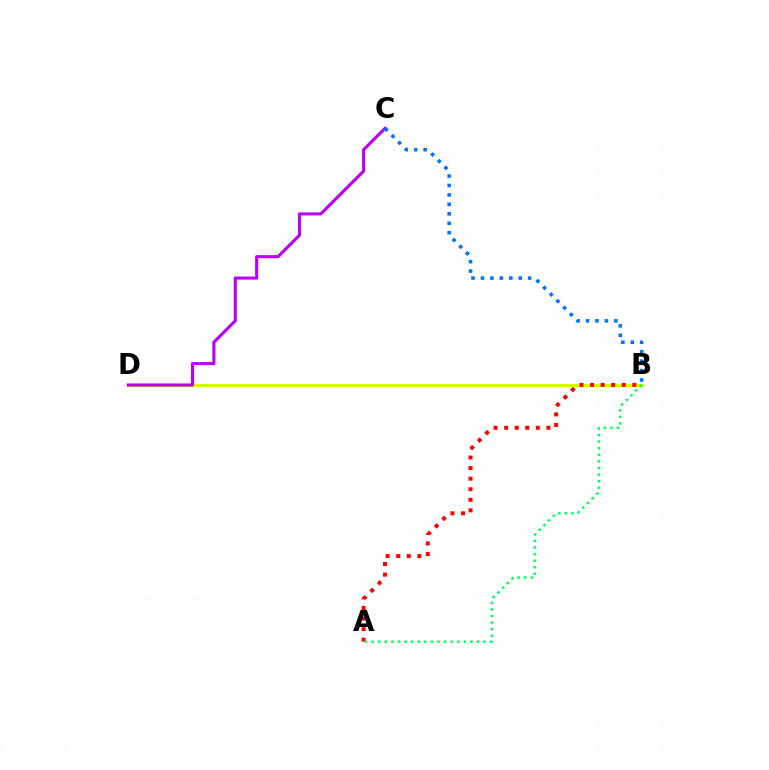{('B', 'D'): [{'color': '#d1ff00', 'line_style': 'solid', 'thickness': 2.16}], ('A', 'B'): [{'color': '#ff0000', 'line_style': 'dotted', 'thickness': 2.87}, {'color': '#00ff5c', 'line_style': 'dotted', 'thickness': 1.79}], ('C', 'D'): [{'color': '#b900ff', 'line_style': 'solid', 'thickness': 2.22}], ('B', 'C'): [{'color': '#0074ff', 'line_style': 'dotted', 'thickness': 2.57}]}